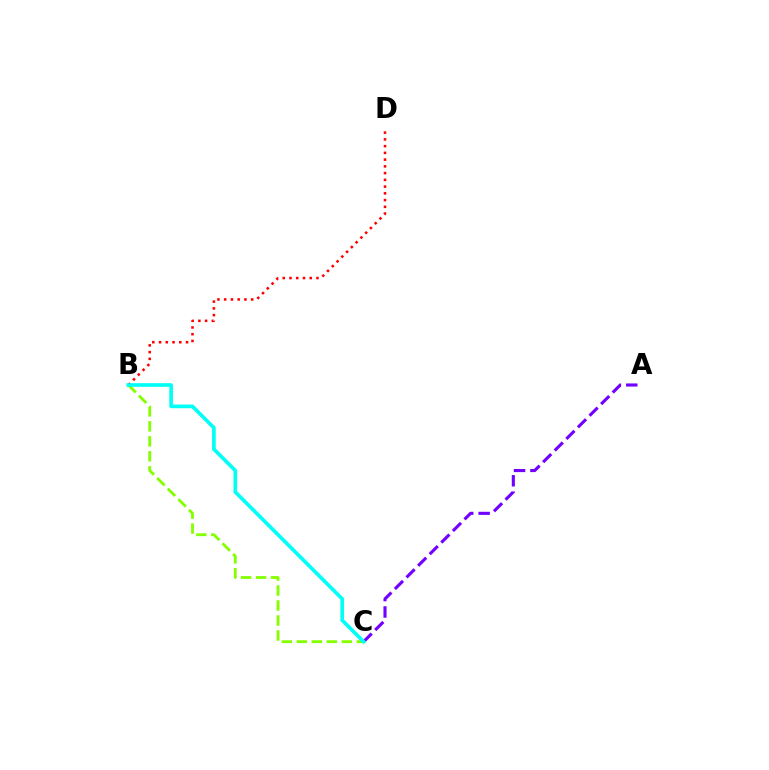{('A', 'C'): [{'color': '#7200ff', 'line_style': 'dashed', 'thickness': 2.23}], ('B', 'D'): [{'color': '#ff0000', 'line_style': 'dotted', 'thickness': 1.83}], ('B', 'C'): [{'color': '#84ff00', 'line_style': 'dashed', 'thickness': 2.04}, {'color': '#00fff6', 'line_style': 'solid', 'thickness': 2.63}]}